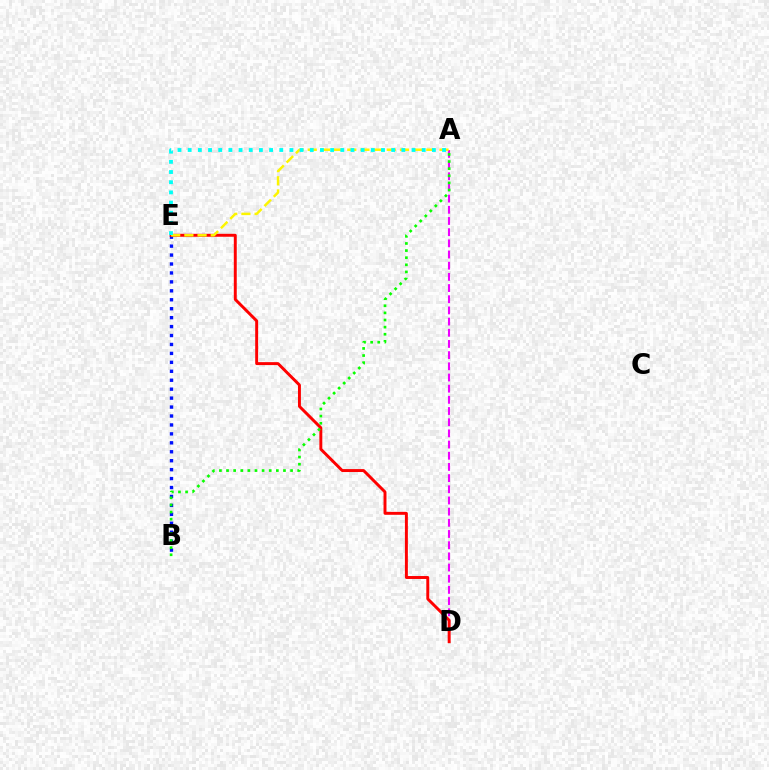{('B', 'E'): [{'color': '#0010ff', 'line_style': 'dotted', 'thickness': 2.43}], ('A', 'D'): [{'color': '#ee00ff', 'line_style': 'dashed', 'thickness': 1.52}], ('D', 'E'): [{'color': '#ff0000', 'line_style': 'solid', 'thickness': 2.12}], ('A', 'B'): [{'color': '#08ff00', 'line_style': 'dotted', 'thickness': 1.93}], ('A', 'E'): [{'color': '#fcf500', 'line_style': 'dashed', 'thickness': 1.79}, {'color': '#00fff6', 'line_style': 'dotted', 'thickness': 2.76}]}